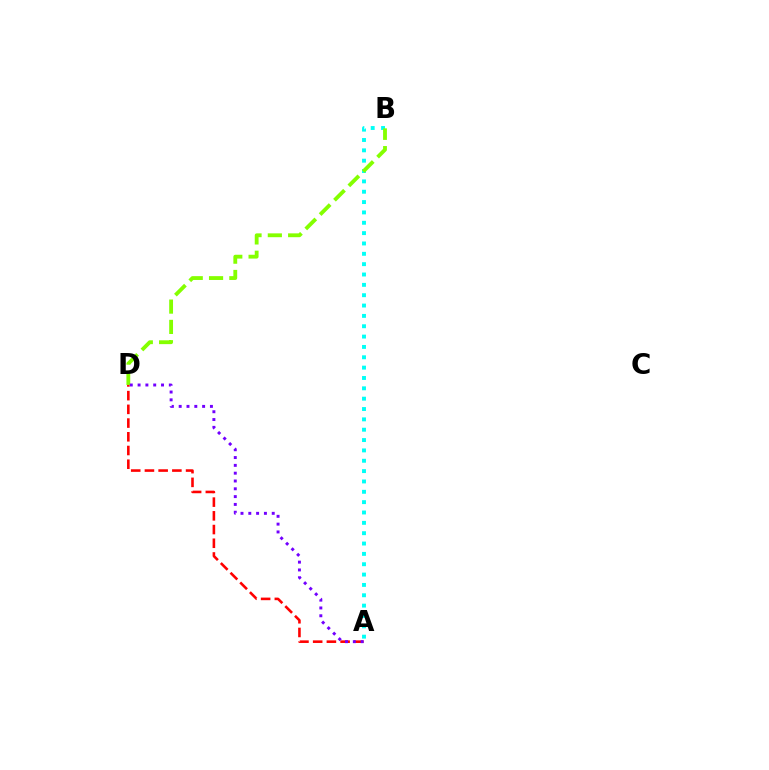{('A', 'B'): [{'color': '#00fff6', 'line_style': 'dotted', 'thickness': 2.81}], ('A', 'D'): [{'color': '#ff0000', 'line_style': 'dashed', 'thickness': 1.86}, {'color': '#7200ff', 'line_style': 'dotted', 'thickness': 2.12}], ('B', 'D'): [{'color': '#84ff00', 'line_style': 'dashed', 'thickness': 2.76}]}